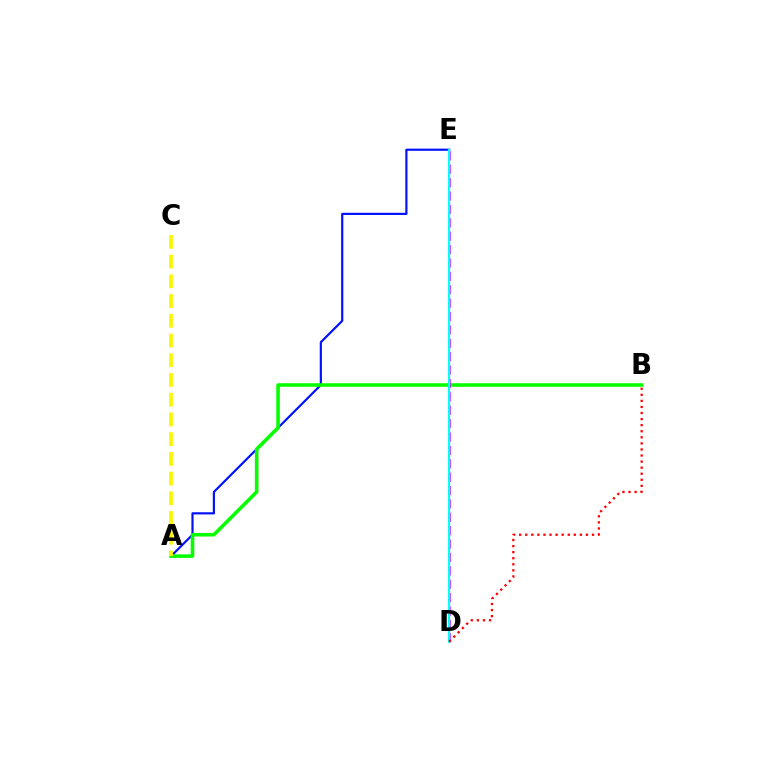{('A', 'E'): [{'color': '#0010ff', 'line_style': 'solid', 'thickness': 1.56}], ('A', 'B'): [{'color': '#08ff00', 'line_style': 'solid', 'thickness': 2.58}], ('D', 'E'): [{'color': '#ee00ff', 'line_style': 'dashed', 'thickness': 1.82}, {'color': '#00fff6', 'line_style': 'solid', 'thickness': 1.59}], ('A', 'C'): [{'color': '#fcf500', 'line_style': 'dashed', 'thickness': 2.68}], ('B', 'D'): [{'color': '#ff0000', 'line_style': 'dotted', 'thickness': 1.65}]}